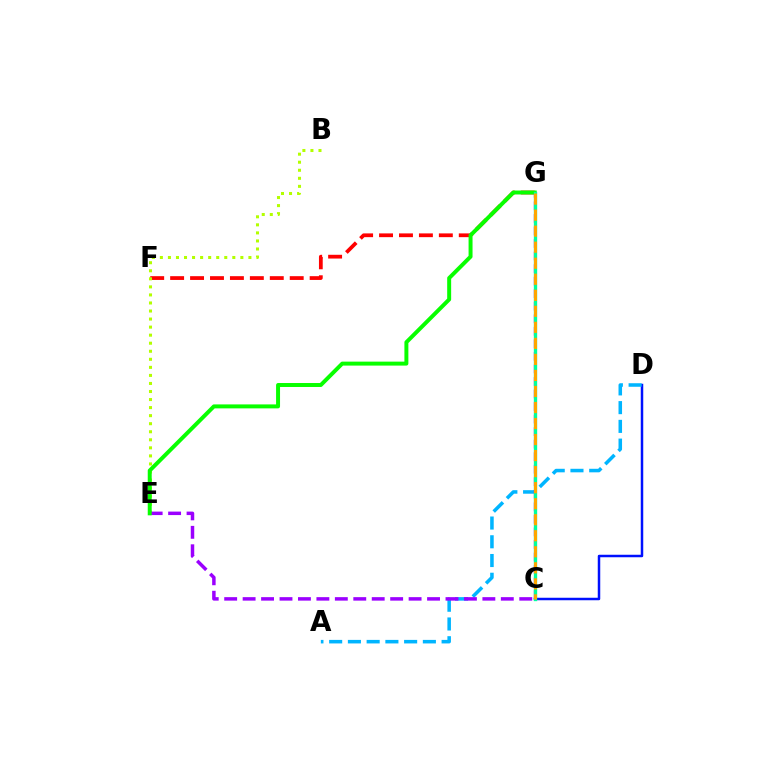{('F', 'G'): [{'color': '#ff0000', 'line_style': 'dashed', 'thickness': 2.71}], ('C', 'D'): [{'color': '#0010ff', 'line_style': 'solid', 'thickness': 1.8}], ('B', 'E'): [{'color': '#b3ff00', 'line_style': 'dotted', 'thickness': 2.19}], ('A', 'D'): [{'color': '#00b5ff', 'line_style': 'dashed', 'thickness': 2.55}], ('C', 'G'): [{'color': '#ff00bd', 'line_style': 'dashed', 'thickness': 1.7}, {'color': '#00ff9d', 'line_style': 'solid', 'thickness': 2.4}, {'color': '#ffa500', 'line_style': 'dashed', 'thickness': 2.18}], ('C', 'E'): [{'color': '#9b00ff', 'line_style': 'dashed', 'thickness': 2.51}], ('E', 'G'): [{'color': '#08ff00', 'line_style': 'solid', 'thickness': 2.85}]}